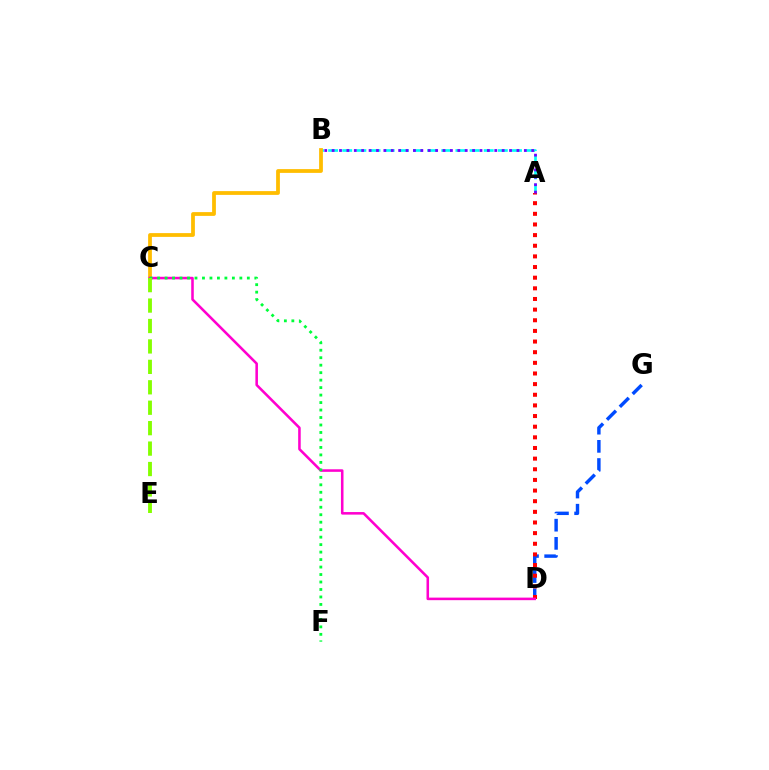{('D', 'G'): [{'color': '#004bff', 'line_style': 'dashed', 'thickness': 2.47}], ('A', 'B'): [{'color': '#00fff6', 'line_style': 'dashed', 'thickness': 1.92}, {'color': '#7200ff', 'line_style': 'dotted', 'thickness': 2.01}], ('B', 'C'): [{'color': '#ffbd00', 'line_style': 'solid', 'thickness': 2.72}], ('A', 'D'): [{'color': '#ff0000', 'line_style': 'dotted', 'thickness': 2.89}], ('C', 'D'): [{'color': '#ff00cf', 'line_style': 'solid', 'thickness': 1.84}], ('C', 'F'): [{'color': '#00ff39', 'line_style': 'dotted', 'thickness': 2.03}], ('C', 'E'): [{'color': '#84ff00', 'line_style': 'dashed', 'thickness': 2.78}]}